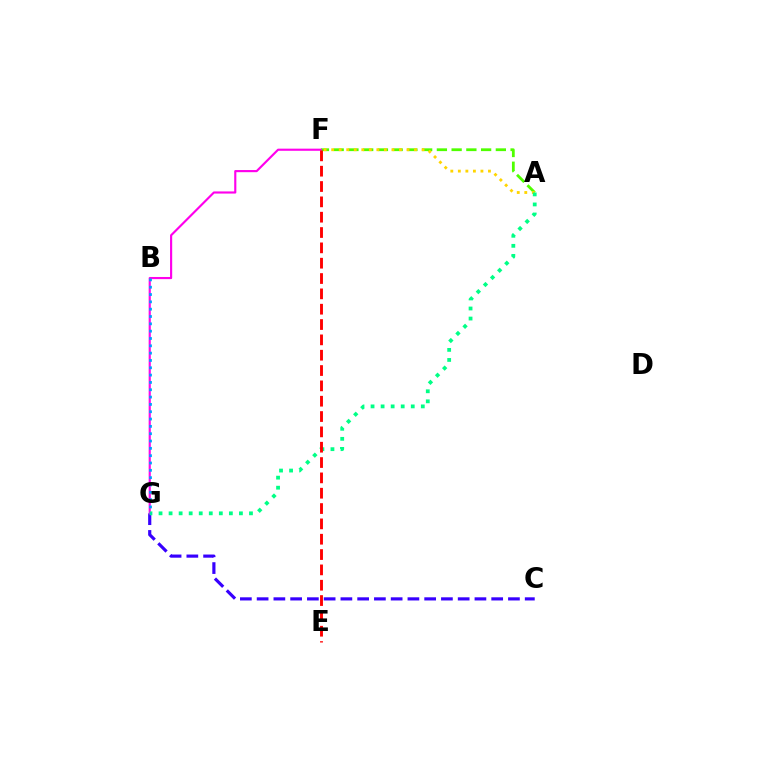{('C', 'G'): [{'color': '#3700ff', 'line_style': 'dashed', 'thickness': 2.28}], ('A', 'F'): [{'color': '#4fff00', 'line_style': 'dashed', 'thickness': 2.0}, {'color': '#ffd500', 'line_style': 'dotted', 'thickness': 2.05}], ('F', 'G'): [{'color': '#ff00ed', 'line_style': 'solid', 'thickness': 1.54}], ('A', 'G'): [{'color': '#00ff86', 'line_style': 'dotted', 'thickness': 2.73}], ('E', 'F'): [{'color': '#ff0000', 'line_style': 'dashed', 'thickness': 2.08}], ('B', 'G'): [{'color': '#009eff', 'line_style': 'dotted', 'thickness': 1.99}]}